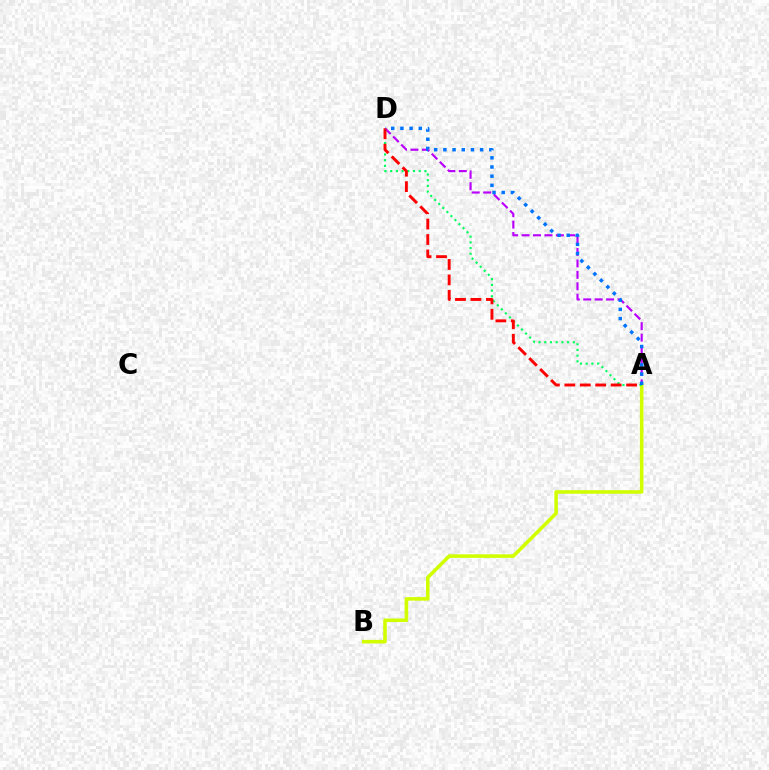{('A', 'B'): [{'color': '#d1ff00', 'line_style': 'solid', 'thickness': 2.57}], ('A', 'D'): [{'color': '#00ff5c', 'line_style': 'dotted', 'thickness': 1.55}, {'color': '#b900ff', 'line_style': 'dashed', 'thickness': 1.55}, {'color': '#ff0000', 'line_style': 'dashed', 'thickness': 2.1}, {'color': '#0074ff', 'line_style': 'dotted', 'thickness': 2.5}]}